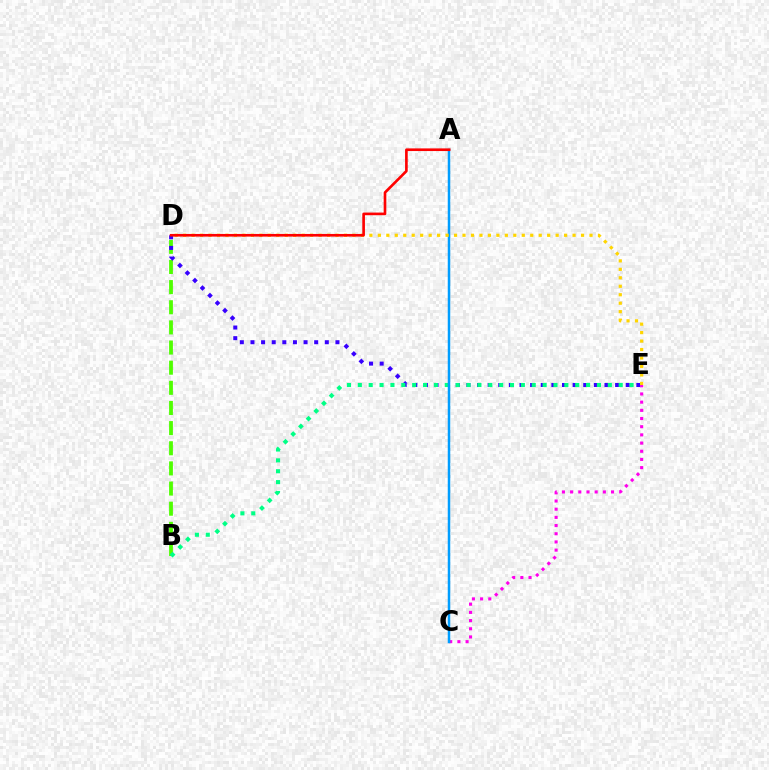{('B', 'D'): [{'color': '#4fff00', 'line_style': 'dashed', 'thickness': 2.74}], ('D', 'E'): [{'color': '#3700ff', 'line_style': 'dotted', 'thickness': 2.89}, {'color': '#ffd500', 'line_style': 'dotted', 'thickness': 2.3}], ('B', 'E'): [{'color': '#00ff86', 'line_style': 'dotted', 'thickness': 2.95}], ('C', 'E'): [{'color': '#ff00ed', 'line_style': 'dotted', 'thickness': 2.22}], ('A', 'C'): [{'color': '#009eff', 'line_style': 'solid', 'thickness': 1.8}], ('A', 'D'): [{'color': '#ff0000', 'line_style': 'solid', 'thickness': 1.91}]}